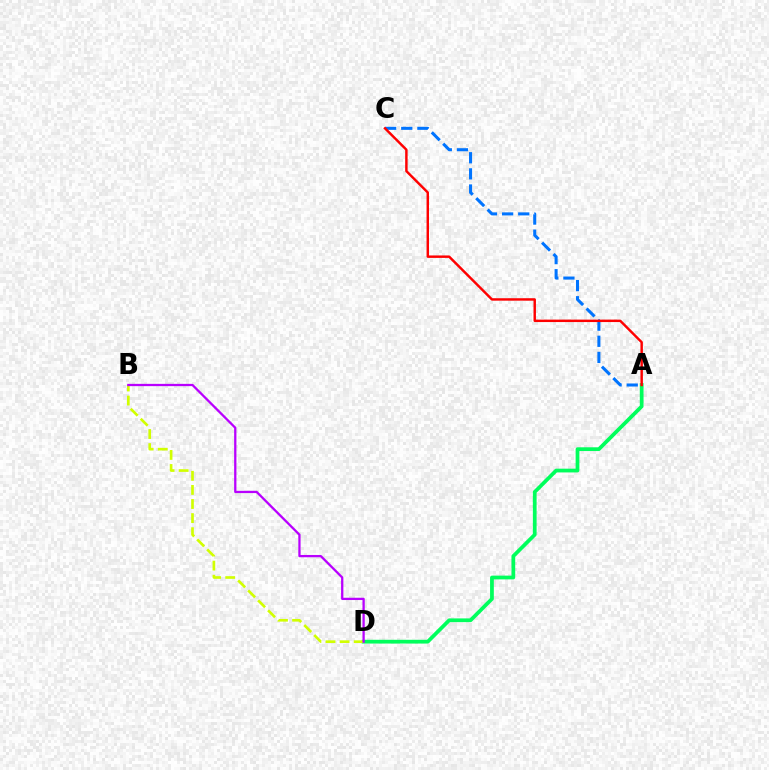{('A', 'D'): [{'color': '#00ff5c', 'line_style': 'solid', 'thickness': 2.7}], ('B', 'D'): [{'color': '#d1ff00', 'line_style': 'dashed', 'thickness': 1.91}, {'color': '#b900ff', 'line_style': 'solid', 'thickness': 1.64}], ('A', 'C'): [{'color': '#0074ff', 'line_style': 'dashed', 'thickness': 2.19}, {'color': '#ff0000', 'line_style': 'solid', 'thickness': 1.76}]}